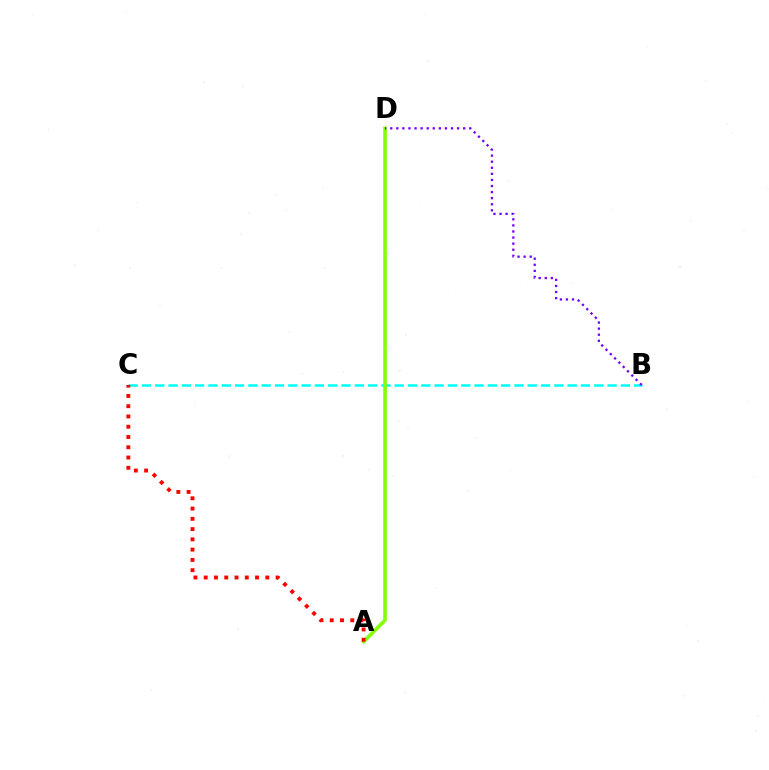{('B', 'C'): [{'color': '#00fff6', 'line_style': 'dashed', 'thickness': 1.81}], ('A', 'D'): [{'color': '#84ff00', 'line_style': 'solid', 'thickness': 2.59}], ('A', 'C'): [{'color': '#ff0000', 'line_style': 'dotted', 'thickness': 2.79}], ('B', 'D'): [{'color': '#7200ff', 'line_style': 'dotted', 'thickness': 1.65}]}